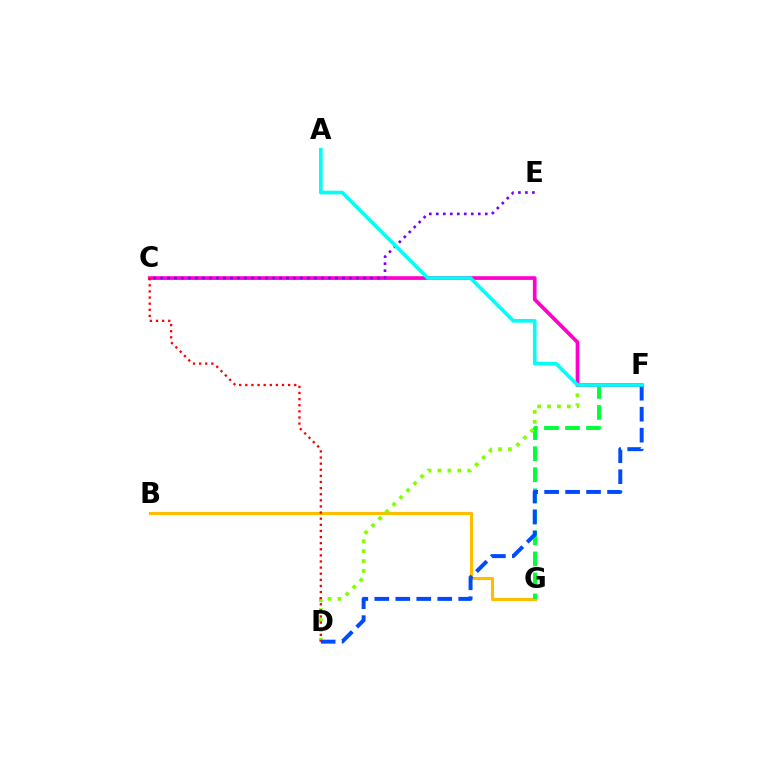{('B', 'G'): [{'color': '#ffbd00', 'line_style': 'solid', 'thickness': 2.25}], ('F', 'G'): [{'color': '#00ff39', 'line_style': 'dashed', 'thickness': 2.86}], ('D', 'F'): [{'color': '#84ff00', 'line_style': 'dotted', 'thickness': 2.69}, {'color': '#004bff', 'line_style': 'dashed', 'thickness': 2.85}], ('C', 'F'): [{'color': '#ff00cf', 'line_style': 'solid', 'thickness': 2.67}], ('C', 'E'): [{'color': '#7200ff', 'line_style': 'dotted', 'thickness': 1.9}], ('A', 'F'): [{'color': '#00fff6', 'line_style': 'solid', 'thickness': 2.61}], ('C', 'D'): [{'color': '#ff0000', 'line_style': 'dotted', 'thickness': 1.66}]}